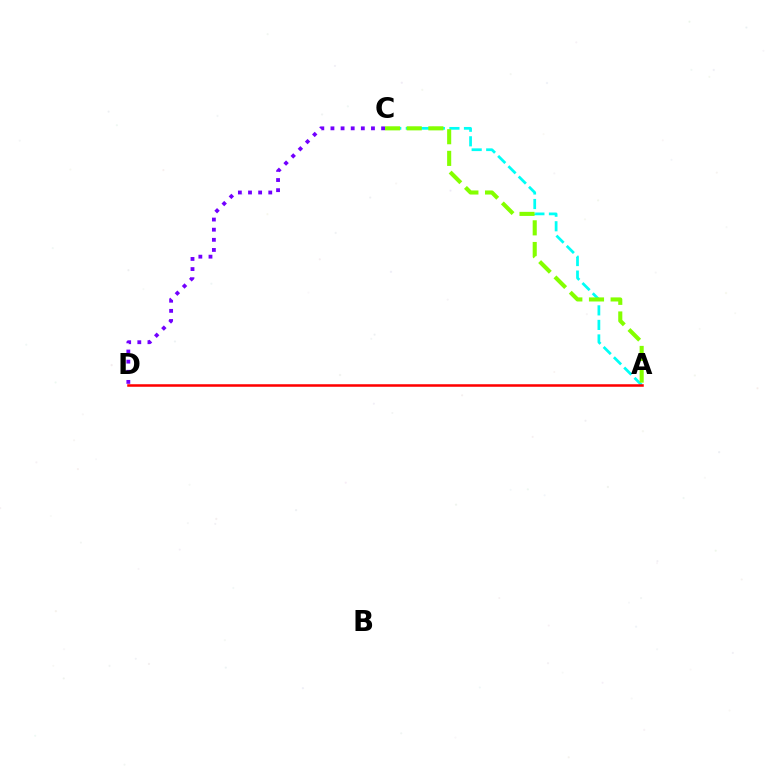{('A', 'C'): [{'color': '#00fff6', 'line_style': 'dashed', 'thickness': 1.98}, {'color': '#84ff00', 'line_style': 'dashed', 'thickness': 2.94}], ('C', 'D'): [{'color': '#7200ff', 'line_style': 'dotted', 'thickness': 2.75}], ('A', 'D'): [{'color': '#ff0000', 'line_style': 'solid', 'thickness': 1.82}]}